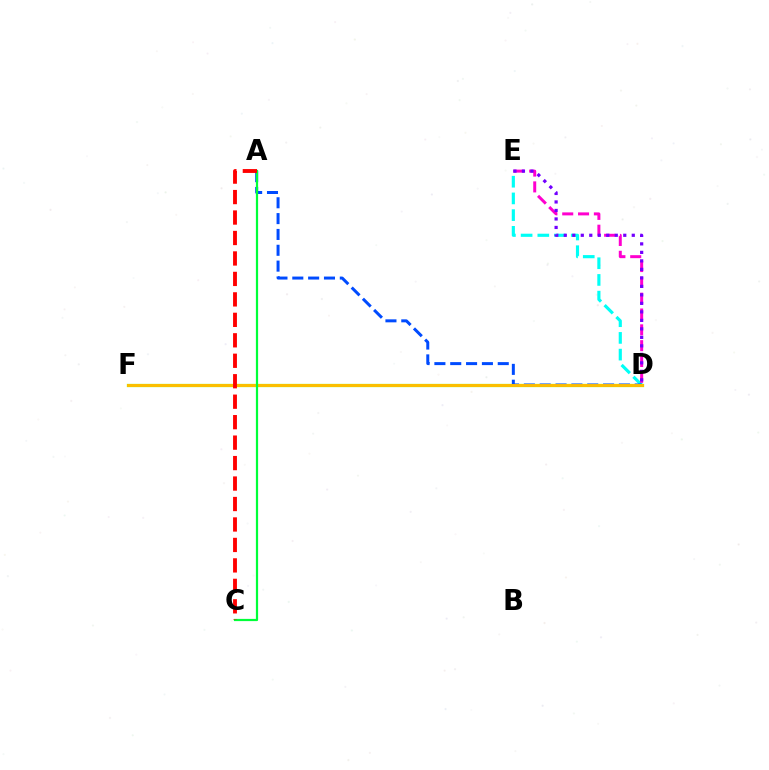{('D', 'F'): [{'color': '#84ff00', 'line_style': 'solid', 'thickness': 2.35}, {'color': '#ffbd00', 'line_style': 'solid', 'thickness': 2.09}], ('D', 'E'): [{'color': '#00fff6', 'line_style': 'dashed', 'thickness': 2.27}, {'color': '#ff00cf', 'line_style': 'dashed', 'thickness': 2.15}, {'color': '#7200ff', 'line_style': 'dotted', 'thickness': 2.31}], ('A', 'D'): [{'color': '#004bff', 'line_style': 'dashed', 'thickness': 2.15}], ('A', 'C'): [{'color': '#00ff39', 'line_style': 'solid', 'thickness': 1.6}, {'color': '#ff0000', 'line_style': 'dashed', 'thickness': 2.78}]}